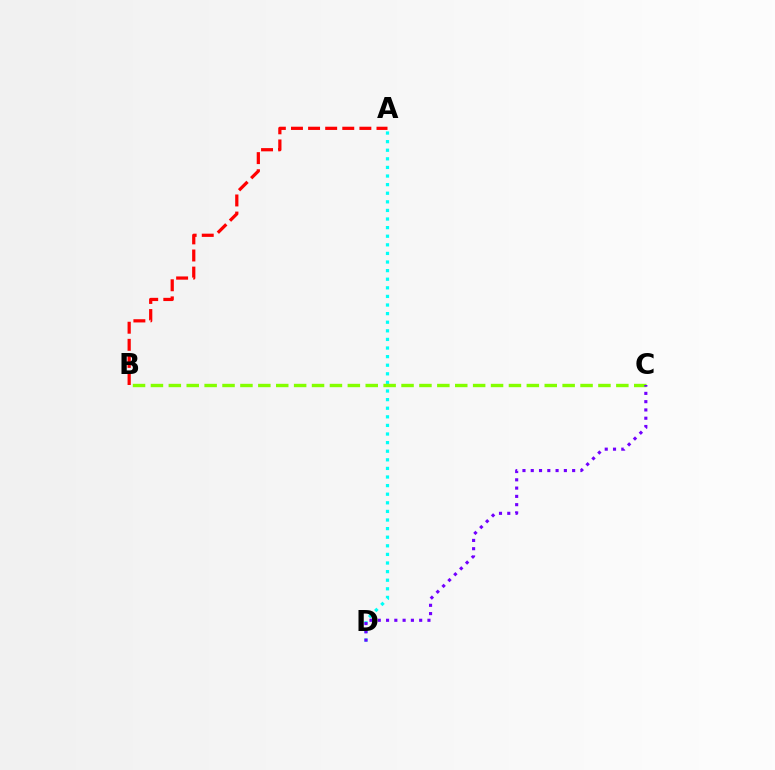{('A', 'B'): [{'color': '#ff0000', 'line_style': 'dashed', 'thickness': 2.32}], ('A', 'D'): [{'color': '#00fff6', 'line_style': 'dotted', 'thickness': 2.34}], ('B', 'C'): [{'color': '#84ff00', 'line_style': 'dashed', 'thickness': 2.43}], ('C', 'D'): [{'color': '#7200ff', 'line_style': 'dotted', 'thickness': 2.25}]}